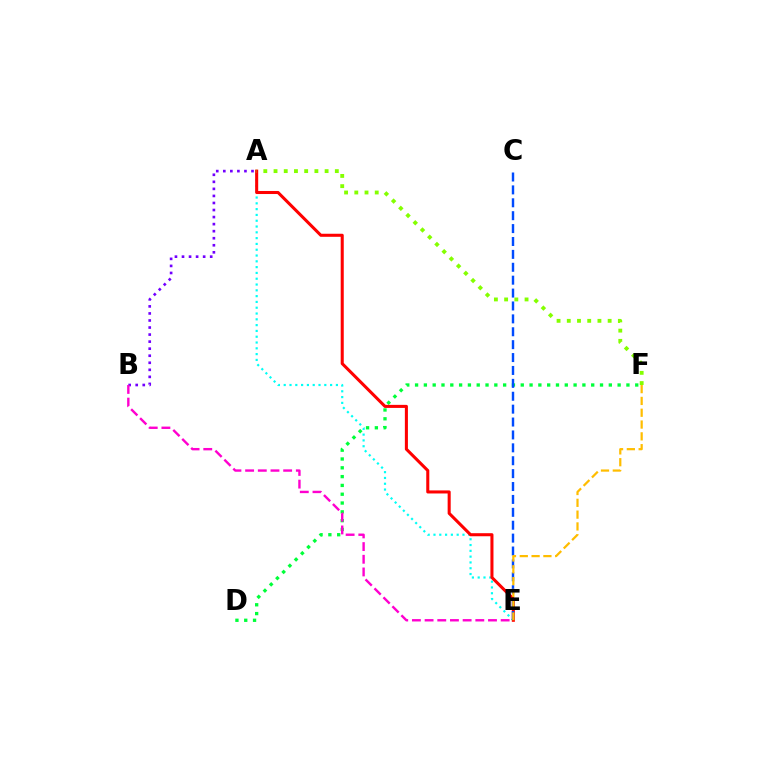{('D', 'F'): [{'color': '#00ff39', 'line_style': 'dotted', 'thickness': 2.39}], ('A', 'E'): [{'color': '#00fff6', 'line_style': 'dotted', 'thickness': 1.58}, {'color': '#ff0000', 'line_style': 'solid', 'thickness': 2.2}], ('A', 'B'): [{'color': '#7200ff', 'line_style': 'dotted', 'thickness': 1.91}], ('C', 'E'): [{'color': '#004bff', 'line_style': 'dashed', 'thickness': 1.75}], ('A', 'F'): [{'color': '#84ff00', 'line_style': 'dotted', 'thickness': 2.78}], ('B', 'E'): [{'color': '#ff00cf', 'line_style': 'dashed', 'thickness': 1.72}], ('E', 'F'): [{'color': '#ffbd00', 'line_style': 'dashed', 'thickness': 1.6}]}